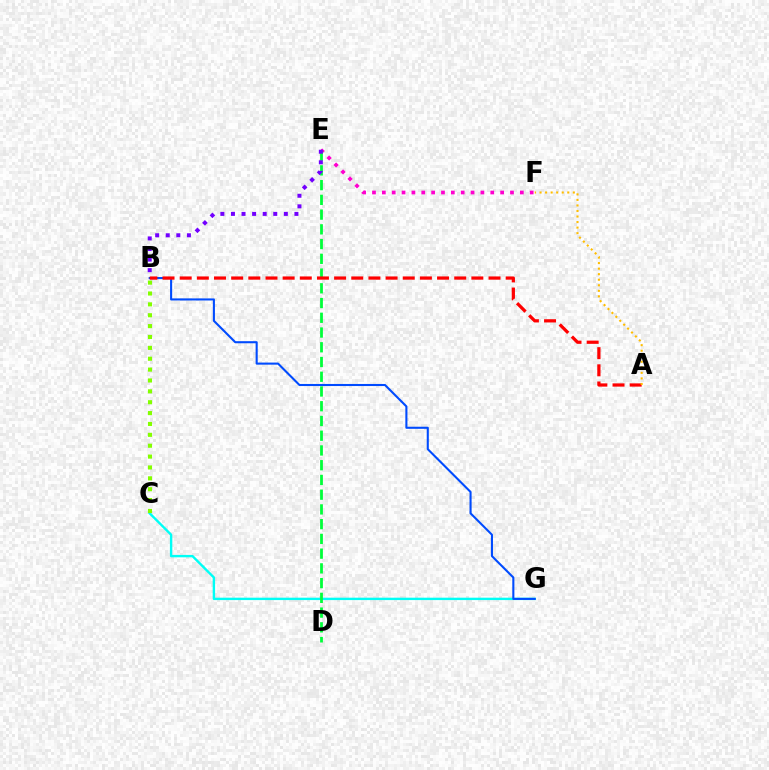{('E', 'F'): [{'color': '#ff00cf', 'line_style': 'dotted', 'thickness': 2.68}], ('C', 'G'): [{'color': '#00fff6', 'line_style': 'solid', 'thickness': 1.72}], ('D', 'E'): [{'color': '#00ff39', 'line_style': 'dashed', 'thickness': 2.0}], ('B', 'G'): [{'color': '#004bff', 'line_style': 'solid', 'thickness': 1.5}], ('A', 'B'): [{'color': '#ff0000', 'line_style': 'dashed', 'thickness': 2.33}], ('B', 'C'): [{'color': '#84ff00', 'line_style': 'dotted', 'thickness': 2.95}], ('A', 'F'): [{'color': '#ffbd00', 'line_style': 'dotted', 'thickness': 1.51}], ('B', 'E'): [{'color': '#7200ff', 'line_style': 'dotted', 'thickness': 2.87}]}